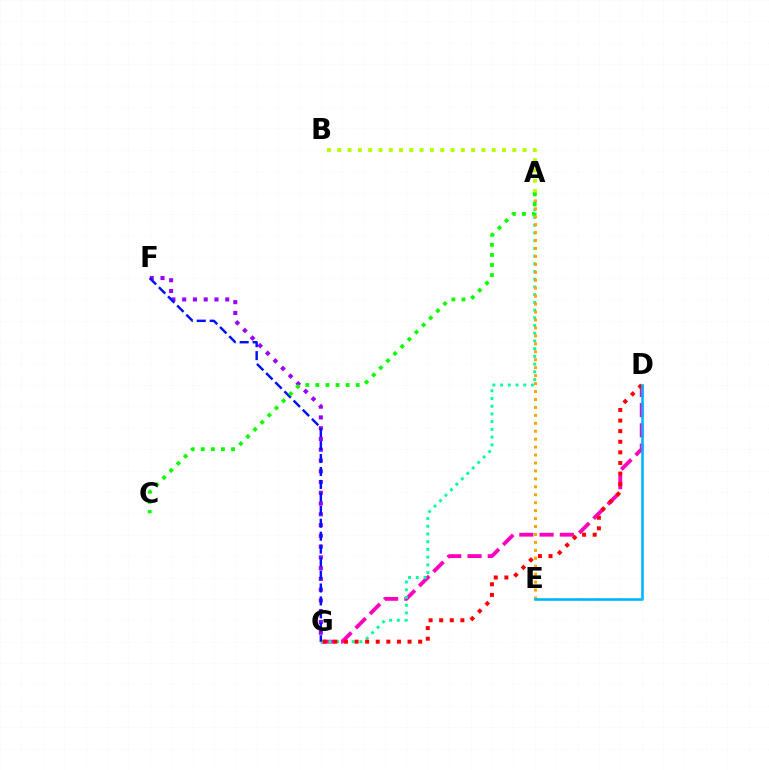{('D', 'G'): [{'color': '#ff00bd', 'line_style': 'dashed', 'thickness': 2.75}, {'color': '#ff0000', 'line_style': 'dotted', 'thickness': 2.88}], ('A', 'G'): [{'color': '#00ff9d', 'line_style': 'dotted', 'thickness': 2.1}], ('F', 'G'): [{'color': '#9b00ff', 'line_style': 'dotted', 'thickness': 2.92}, {'color': '#0010ff', 'line_style': 'dashed', 'thickness': 1.76}], ('A', 'E'): [{'color': '#ffa500', 'line_style': 'dotted', 'thickness': 2.16}], ('A', 'B'): [{'color': '#b3ff00', 'line_style': 'dotted', 'thickness': 2.8}], ('A', 'C'): [{'color': '#08ff00', 'line_style': 'dotted', 'thickness': 2.74}], ('D', 'E'): [{'color': '#00b5ff', 'line_style': 'solid', 'thickness': 1.88}]}